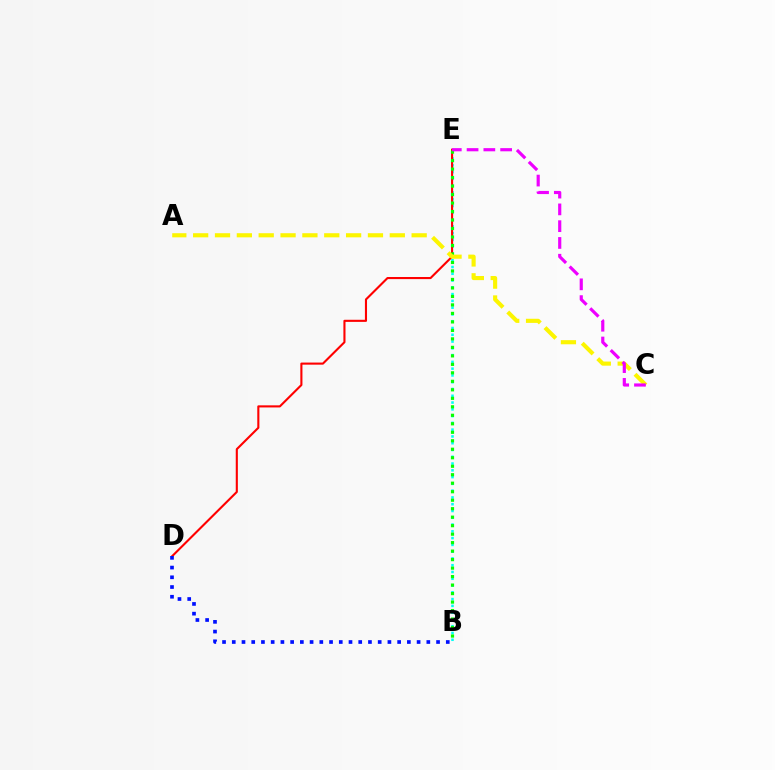{('B', 'E'): [{'color': '#00fff6', 'line_style': 'dotted', 'thickness': 1.84}, {'color': '#08ff00', 'line_style': 'dotted', 'thickness': 2.31}], ('D', 'E'): [{'color': '#ff0000', 'line_style': 'solid', 'thickness': 1.52}], ('B', 'D'): [{'color': '#0010ff', 'line_style': 'dotted', 'thickness': 2.64}], ('A', 'C'): [{'color': '#fcf500', 'line_style': 'dashed', 'thickness': 2.97}], ('C', 'E'): [{'color': '#ee00ff', 'line_style': 'dashed', 'thickness': 2.28}]}